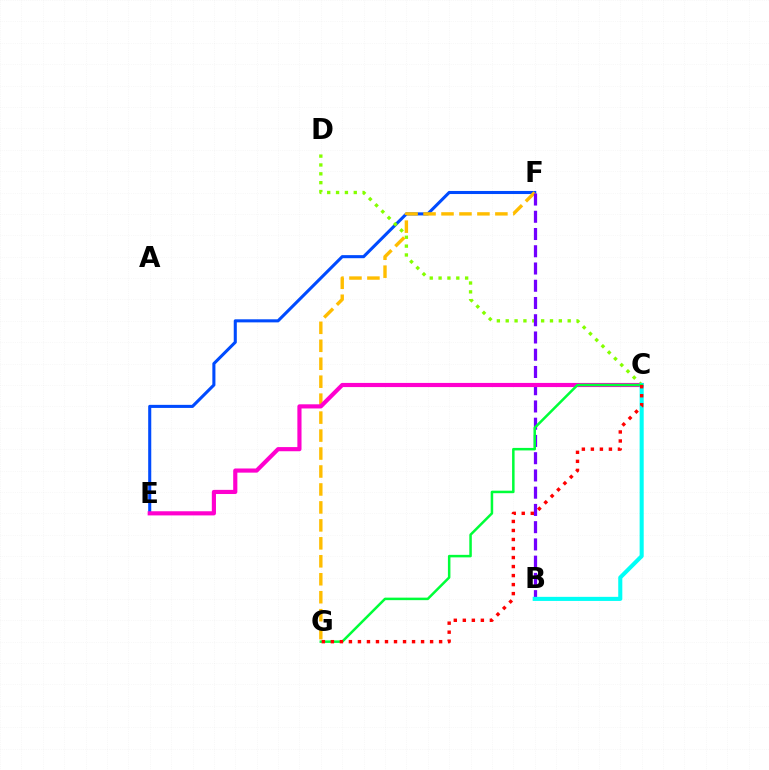{('E', 'F'): [{'color': '#004bff', 'line_style': 'solid', 'thickness': 2.21}], ('C', 'D'): [{'color': '#84ff00', 'line_style': 'dotted', 'thickness': 2.41}], ('F', 'G'): [{'color': '#ffbd00', 'line_style': 'dashed', 'thickness': 2.44}], ('B', 'F'): [{'color': '#7200ff', 'line_style': 'dashed', 'thickness': 2.34}], ('C', 'E'): [{'color': '#ff00cf', 'line_style': 'solid', 'thickness': 2.99}], ('B', 'C'): [{'color': '#00fff6', 'line_style': 'solid', 'thickness': 2.94}], ('C', 'G'): [{'color': '#00ff39', 'line_style': 'solid', 'thickness': 1.81}, {'color': '#ff0000', 'line_style': 'dotted', 'thickness': 2.45}]}